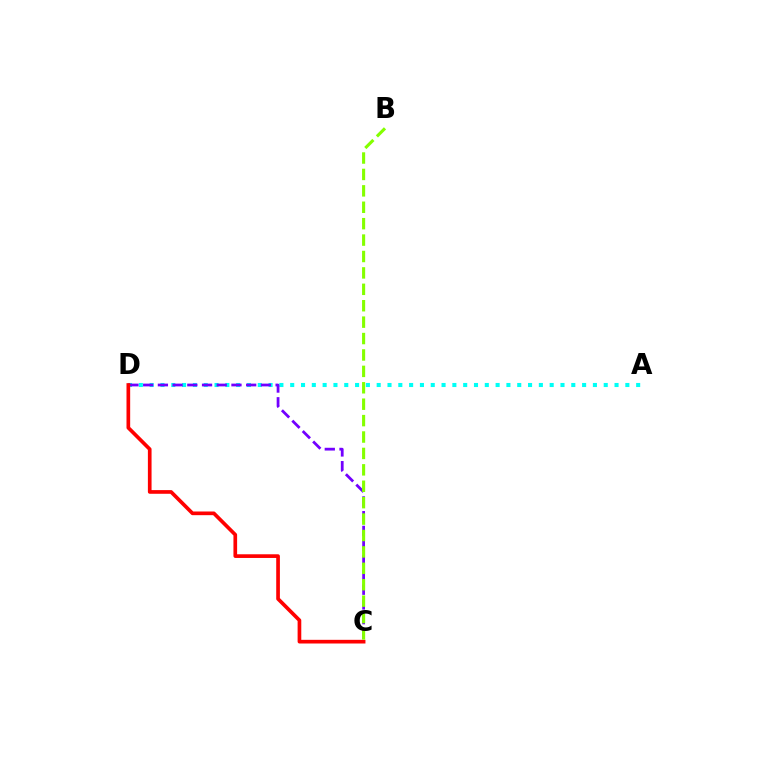{('A', 'D'): [{'color': '#00fff6', 'line_style': 'dotted', 'thickness': 2.94}], ('C', 'D'): [{'color': '#7200ff', 'line_style': 'dashed', 'thickness': 2.0}, {'color': '#ff0000', 'line_style': 'solid', 'thickness': 2.65}], ('B', 'C'): [{'color': '#84ff00', 'line_style': 'dashed', 'thickness': 2.23}]}